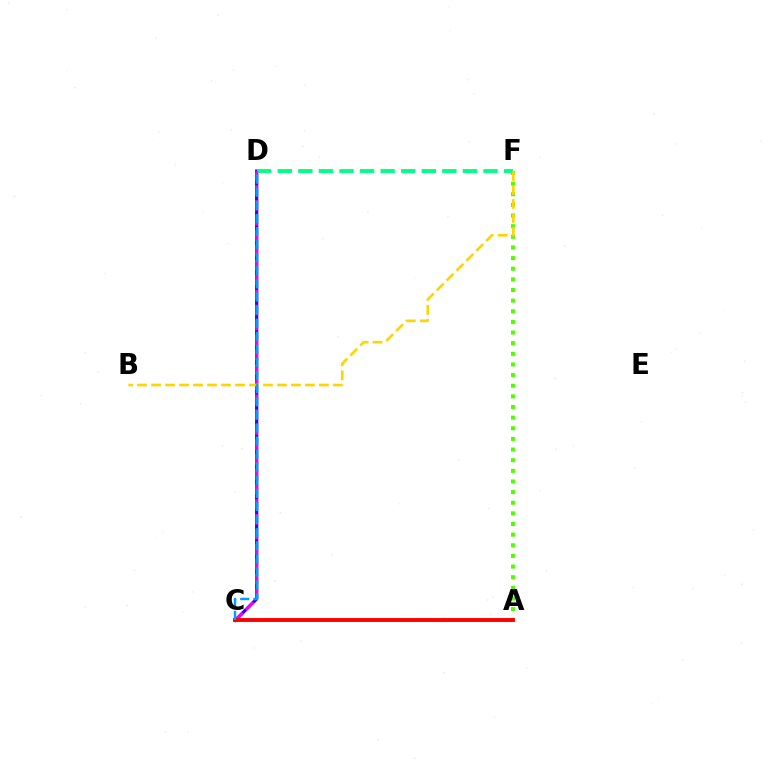{('C', 'D'): [{'color': '#3700ff', 'line_style': 'solid', 'thickness': 2.35}, {'color': '#ff00ed', 'line_style': 'dashed', 'thickness': 2.03}, {'color': '#009eff', 'line_style': 'dashed', 'thickness': 1.78}], ('D', 'F'): [{'color': '#00ff86', 'line_style': 'dashed', 'thickness': 2.8}], ('A', 'F'): [{'color': '#4fff00', 'line_style': 'dotted', 'thickness': 2.89}], ('B', 'F'): [{'color': '#ffd500', 'line_style': 'dashed', 'thickness': 1.9}], ('A', 'C'): [{'color': '#ff0000', 'line_style': 'solid', 'thickness': 2.8}]}